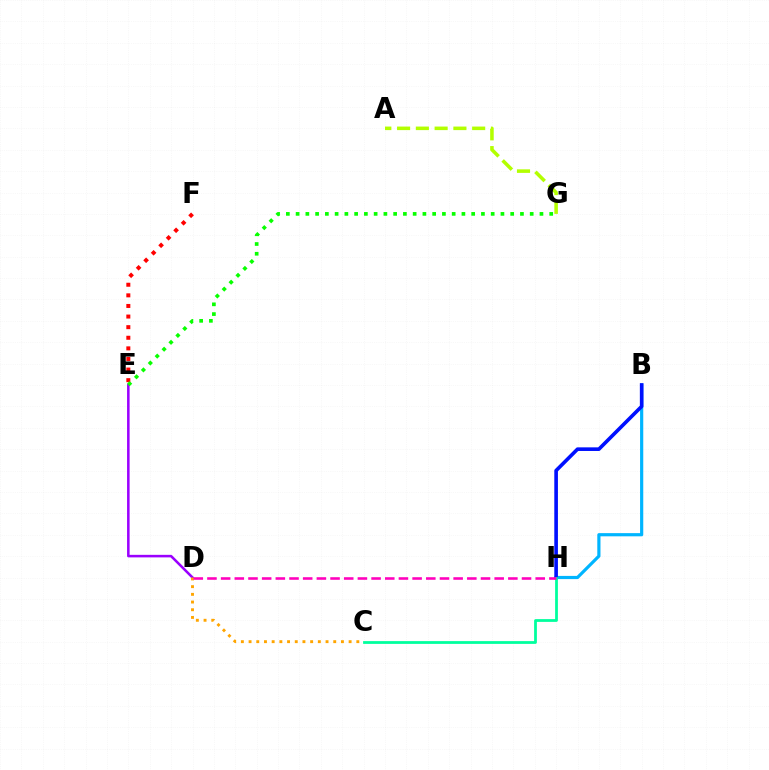{('E', 'F'): [{'color': '#ff0000', 'line_style': 'dotted', 'thickness': 2.88}], ('B', 'H'): [{'color': '#00b5ff', 'line_style': 'solid', 'thickness': 2.29}, {'color': '#0010ff', 'line_style': 'solid', 'thickness': 2.61}], ('A', 'G'): [{'color': '#b3ff00', 'line_style': 'dashed', 'thickness': 2.55}], ('D', 'E'): [{'color': '#9b00ff', 'line_style': 'solid', 'thickness': 1.83}], ('E', 'G'): [{'color': '#08ff00', 'line_style': 'dotted', 'thickness': 2.65}], ('C', 'D'): [{'color': '#ffa500', 'line_style': 'dotted', 'thickness': 2.09}], ('C', 'H'): [{'color': '#00ff9d', 'line_style': 'solid', 'thickness': 1.99}], ('D', 'H'): [{'color': '#ff00bd', 'line_style': 'dashed', 'thickness': 1.86}]}